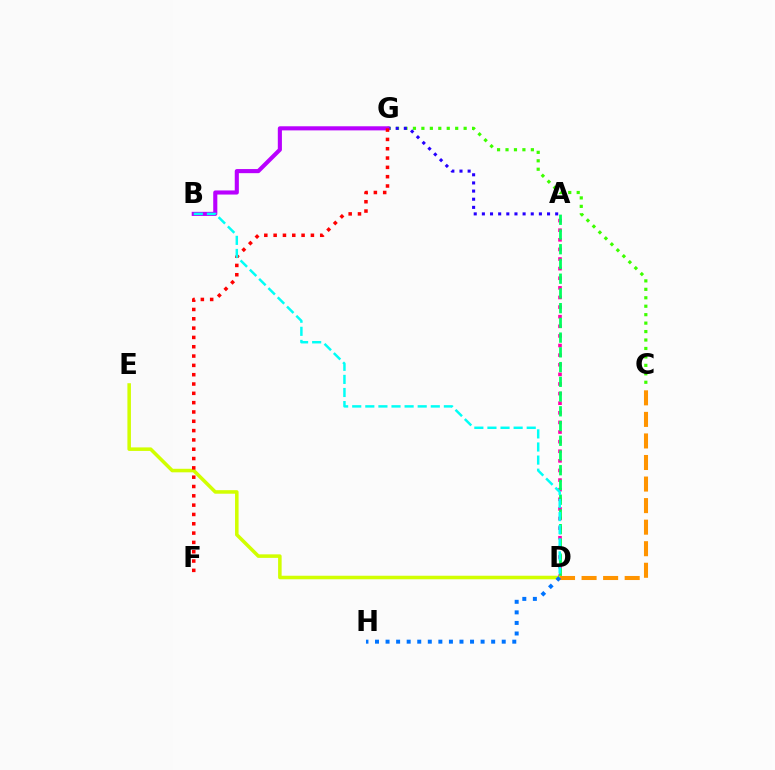{('C', 'G'): [{'color': '#3dff00', 'line_style': 'dotted', 'thickness': 2.3}], ('A', 'G'): [{'color': '#2500ff', 'line_style': 'dotted', 'thickness': 2.21}], ('A', 'D'): [{'color': '#ff00ac', 'line_style': 'dotted', 'thickness': 2.61}, {'color': '#00ff5c', 'line_style': 'dashed', 'thickness': 2.0}], ('D', 'E'): [{'color': '#d1ff00', 'line_style': 'solid', 'thickness': 2.55}], ('C', 'D'): [{'color': '#ff9400', 'line_style': 'dashed', 'thickness': 2.93}], ('B', 'G'): [{'color': '#b900ff', 'line_style': 'solid', 'thickness': 2.95}], ('F', 'G'): [{'color': '#ff0000', 'line_style': 'dotted', 'thickness': 2.53}], ('B', 'D'): [{'color': '#00fff6', 'line_style': 'dashed', 'thickness': 1.78}], ('D', 'H'): [{'color': '#0074ff', 'line_style': 'dotted', 'thickness': 2.87}]}